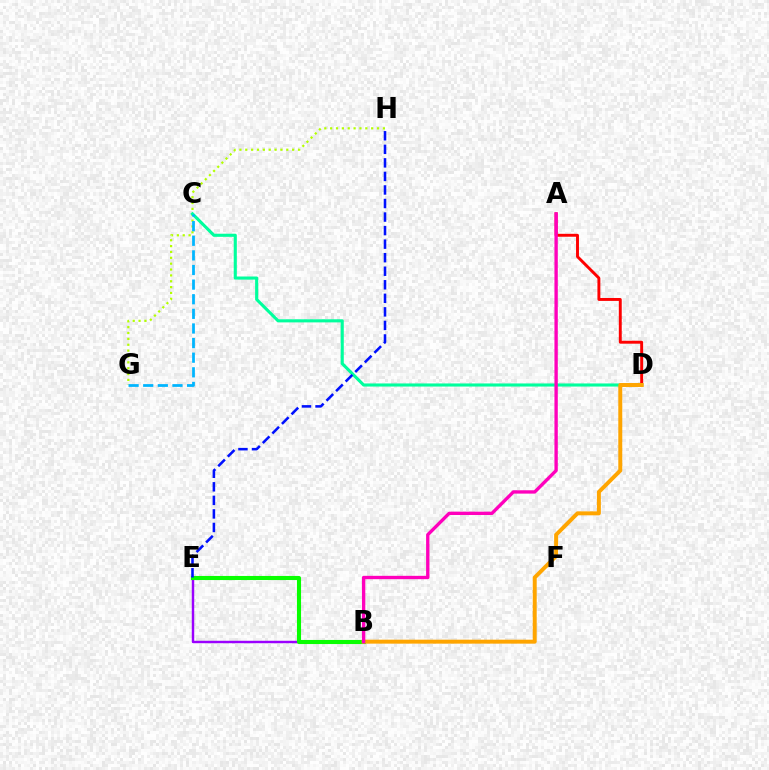{('G', 'H'): [{'color': '#b3ff00', 'line_style': 'dotted', 'thickness': 1.59}], ('B', 'E'): [{'color': '#9b00ff', 'line_style': 'solid', 'thickness': 1.75}, {'color': '#08ff00', 'line_style': 'solid', 'thickness': 2.95}], ('A', 'D'): [{'color': '#ff0000', 'line_style': 'solid', 'thickness': 2.1}], ('C', 'D'): [{'color': '#00ff9d', 'line_style': 'solid', 'thickness': 2.23}], ('C', 'G'): [{'color': '#00b5ff', 'line_style': 'dashed', 'thickness': 1.99}], ('B', 'D'): [{'color': '#ffa500', 'line_style': 'solid', 'thickness': 2.85}], ('E', 'H'): [{'color': '#0010ff', 'line_style': 'dashed', 'thickness': 1.84}], ('A', 'B'): [{'color': '#ff00bd', 'line_style': 'solid', 'thickness': 2.41}]}